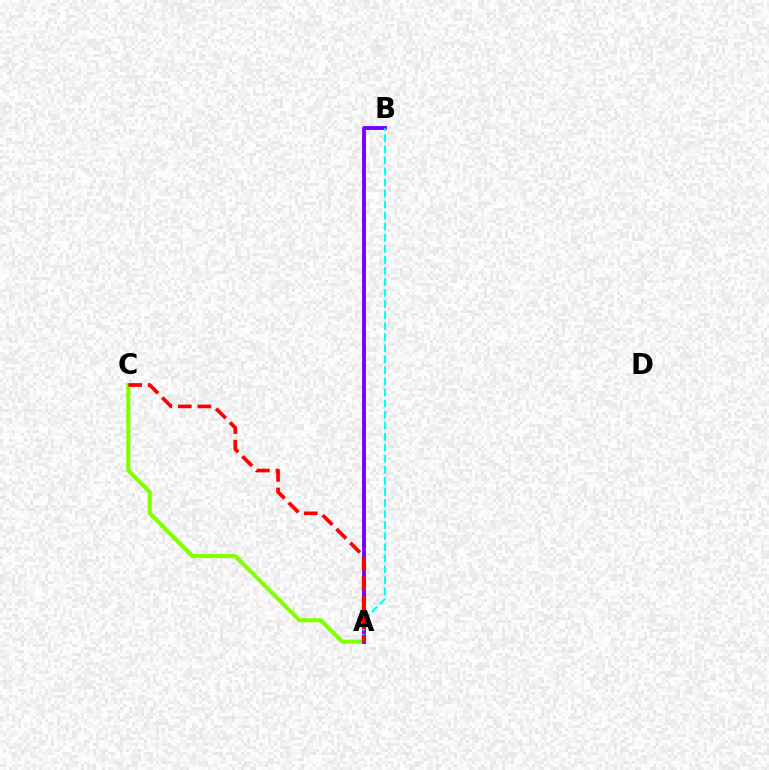{('A', 'C'): [{'color': '#84ff00', 'line_style': 'solid', 'thickness': 2.97}, {'color': '#ff0000', 'line_style': 'dashed', 'thickness': 2.65}], ('A', 'B'): [{'color': '#7200ff', 'line_style': 'solid', 'thickness': 2.78}, {'color': '#00fff6', 'line_style': 'dashed', 'thickness': 1.5}]}